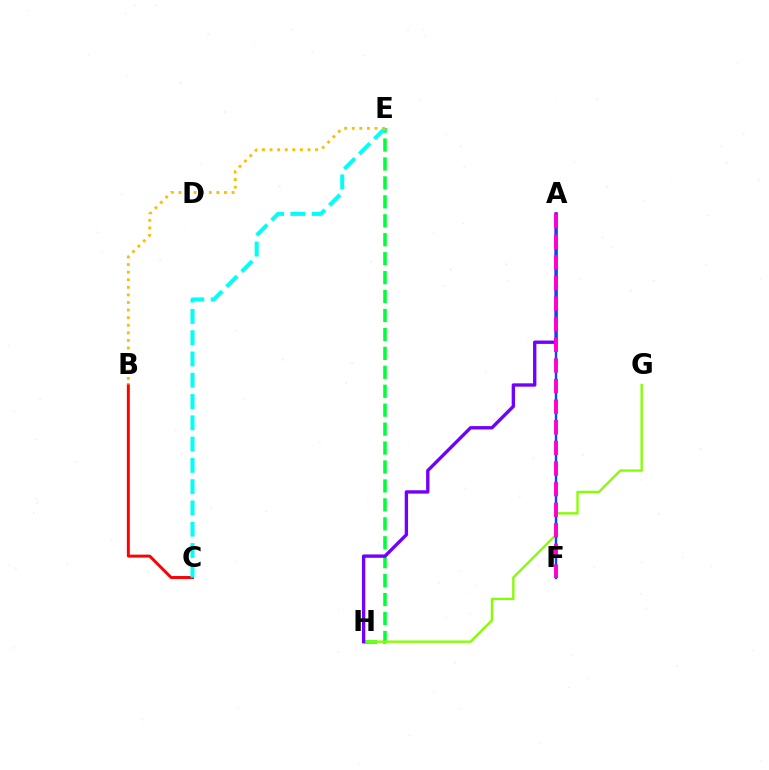{('B', 'C'): [{'color': '#ff0000', 'line_style': 'solid', 'thickness': 2.12}], ('E', 'H'): [{'color': '#00ff39', 'line_style': 'dashed', 'thickness': 2.57}], ('C', 'E'): [{'color': '#00fff6', 'line_style': 'dashed', 'thickness': 2.89}], ('G', 'H'): [{'color': '#84ff00', 'line_style': 'solid', 'thickness': 1.69}], ('A', 'H'): [{'color': '#7200ff', 'line_style': 'solid', 'thickness': 2.41}], ('A', 'F'): [{'color': '#004bff', 'line_style': 'solid', 'thickness': 1.72}, {'color': '#ff00cf', 'line_style': 'dashed', 'thickness': 2.8}], ('B', 'E'): [{'color': '#ffbd00', 'line_style': 'dotted', 'thickness': 2.06}]}